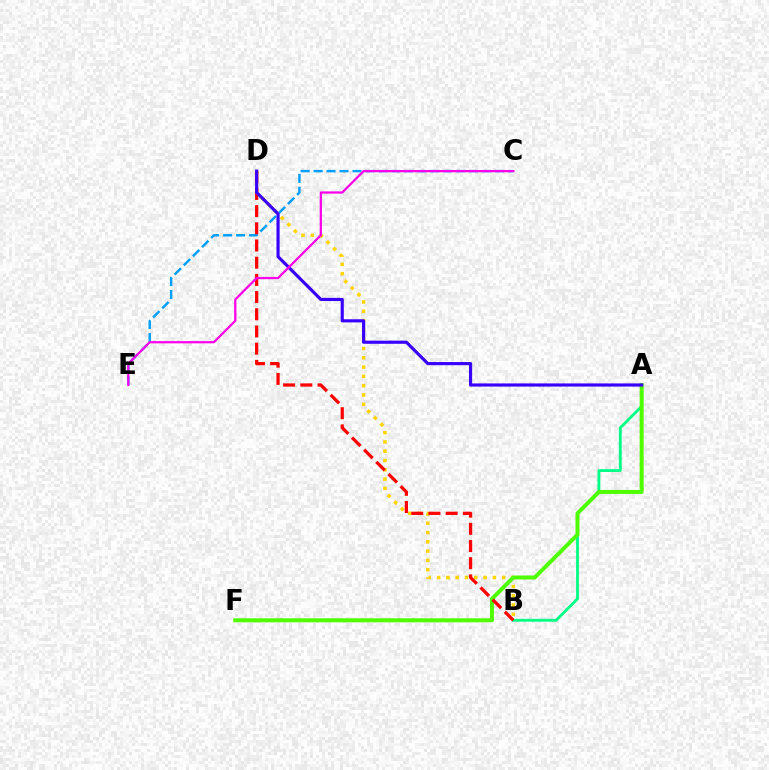{('C', 'E'): [{'color': '#009eff', 'line_style': 'dashed', 'thickness': 1.76}, {'color': '#ff00ed', 'line_style': 'solid', 'thickness': 1.61}], ('B', 'D'): [{'color': '#ffd500', 'line_style': 'dotted', 'thickness': 2.53}, {'color': '#ff0000', 'line_style': 'dashed', 'thickness': 2.34}], ('A', 'B'): [{'color': '#00ff86', 'line_style': 'solid', 'thickness': 2.05}], ('A', 'F'): [{'color': '#4fff00', 'line_style': 'solid', 'thickness': 2.87}], ('A', 'D'): [{'color': '#3700ff', 'line_style': 'solid', 'thickness': 2.27}]}